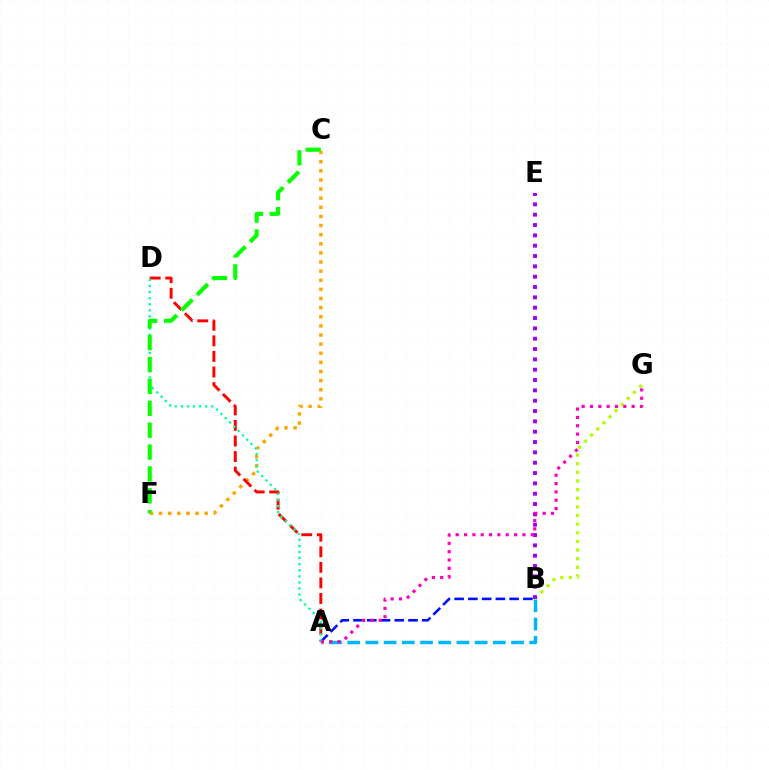{('A', 'B'): [{'color': '#0010ff', 'line_style': 'dashed', 'thickness': 1.87}, {'color': '#00b5ff', 'line_style': 'dashed', 'thickness': 2.47}], ('C', 'F'): [{'color': '#ffa500', 'line_style': 'dotted', 'thickness': 2.48}, {'color': '#08ff00', 'line_style': 'dashed', 'thickness': 2.97}], ('A', 'D'): [{'color': '#ff0000', 'line_style': 'dashed', 'thickness': 2.12}, {'color': '#00ff9d', 'line_style': 'dotted', 'thickness': 1.65}], ('B', 'G'): [{'color': '#b3ff00', 'line_style': 'dotted', 'thickness': 2.35}], ('B', 'E'): [{'color': '#9b00ff', 'line_style': 'dotted', 'thickness': 2.81}], ('A', 'G'): [{'color': '#ff00bd', 'line_style': 'dotted', 'thickness': 2.26}]}